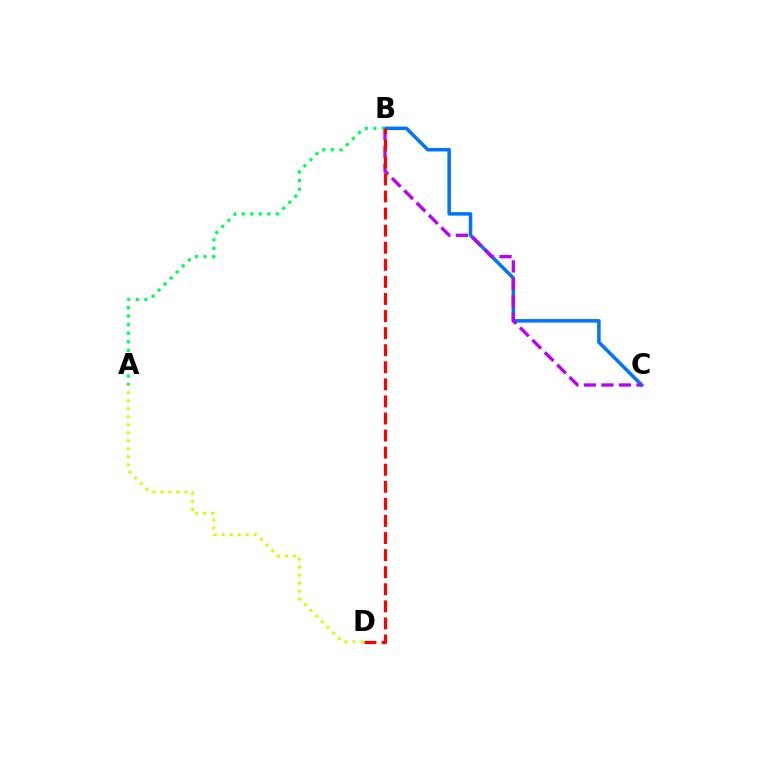{('A', 'D'): [{'color': '#d1ff00', 'line_style': 'dotted', 'thickness': 2.18}], ('B', 'C'): [{'color': '#0074ff', 'line_style': 'solid', 'thickness': 2.53}, {'color': '#b900ff', 'line_style': 'dashed', 'thickness': 2.38}], ('A', 'B'): [{'color': '#00ff5c', 'line_style': 'dotted', 'thickness': 2.32}], ('B', 'D'): [{'color': '#ff0000', 'line_style': 'dashed', 'thickness': 2.32}]}